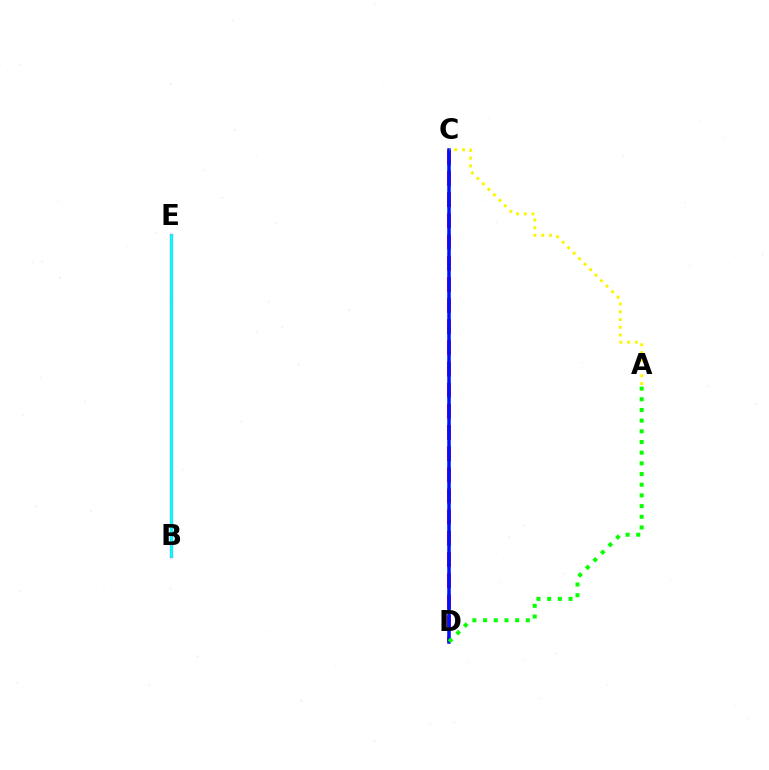{('B', 'E'): [{'color': '#ee00ff', 'line_style': 'solid', 'thickness': 2.34}, {'color': '#00fff6', 'line_style': 'solid', 'thickness': 2.08}], ('C', 'D'): [{'color': '#ff0000', 'line_style': 'dashed', 'thickness': 2.87}, {'color': '#0010ff', 'line_style': 'solid', 'thickness': 2.53}], ('A', 'C'): [{'color': '#fcf500', 'line_style': 'dotted', 'thickness': 2.11}], ('A', 'D'): [{'color': '#08ff00', 'line_style': 'dotted', 'thickness': 2.9}]}